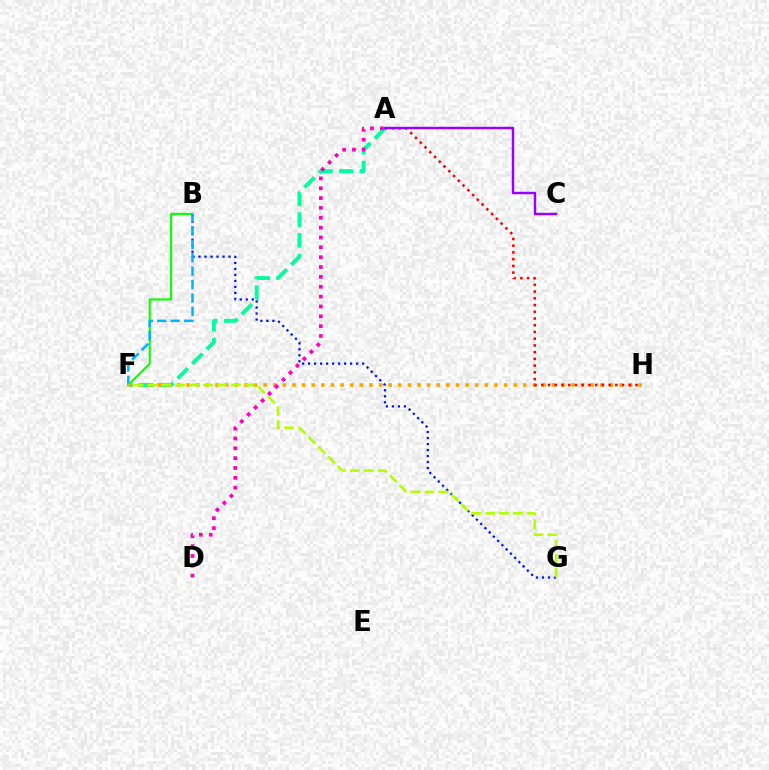{('B', 'F'): [{'color': '#08ff00', 'line_style': 'solid', 'thickness': 1.51}, {'color': '#00b5ff', 'line_style': 'dashed', 'thickness': 1.82}], ('A', 'F'): [{'color': '#00ff9d', 'line_style': 'dashed', 'thickness': 2.81}], ('F', 'H'): [{'color': '#ffa500', 'line_style': 'dotted', 'thickness': 2.61}], ('B', 'G'): [{'color': '#0010ff', 'line_style': 'dotted', 'thickness': 1.63}], ('A', 'H'): [{'color': '#ff0000', 'line_style': 'dotted', 'thickness': 1.83}], ('A', 'C'): [{'color': '#9b00ff', 'line_style': 'solid', 'thickness': 1.77}], ('A', 'D'): [{'color': '#ff00bd', 'line_style': 'dotted', 'thickness': 2.68}], ('F', 'G'): [{'color': '#b3ff00', 'line_style': 'dashed', 'thickness': 1.89}]}